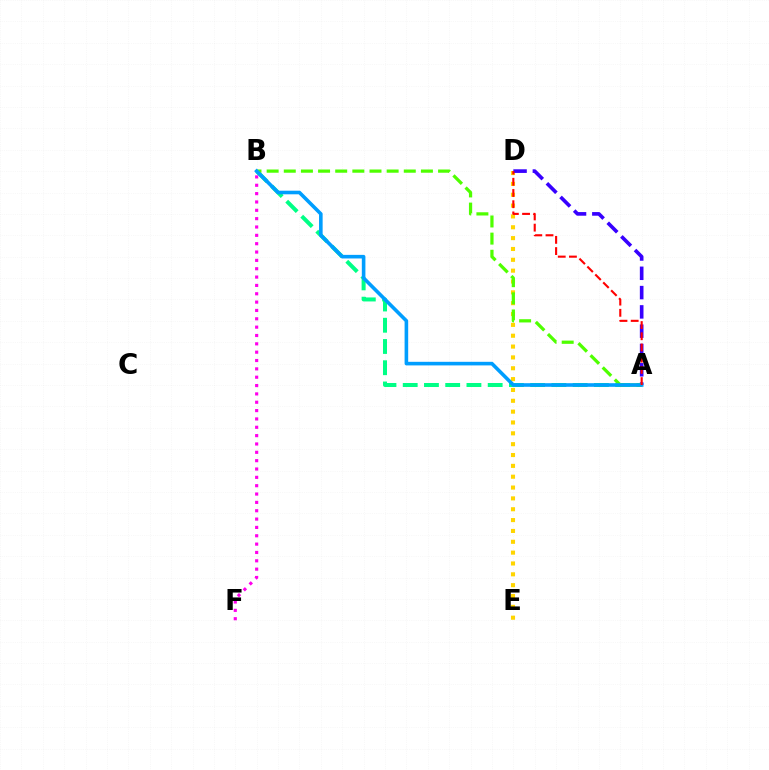{('A', 'B'): [{'color': '#00ff86', 'line_style': 'dashed', 'thickness': 2.89}, {'color': '#4fff00', 'line_style': 'dashed', 'thickness': 2.33}, {'color': '#009eff', 'line_style': 'solid', 'thickness': 2.59}], ('B', 'F'): [{'color': '#ff00ed', 'line_style': 'dotted', 'thickness': 2.27}], ('D', 'E'): [{'color': '#ffd500', 'line_style': 'dotted', 'thickness': 2.95}], ('A', 'D'): [{'color': '#3700ff', 'line_style': 'dashed', 'thickness': 2.62}, {'color': '#ff0000', 'line_style': 'dashed', 'thickness': 1.52}]}